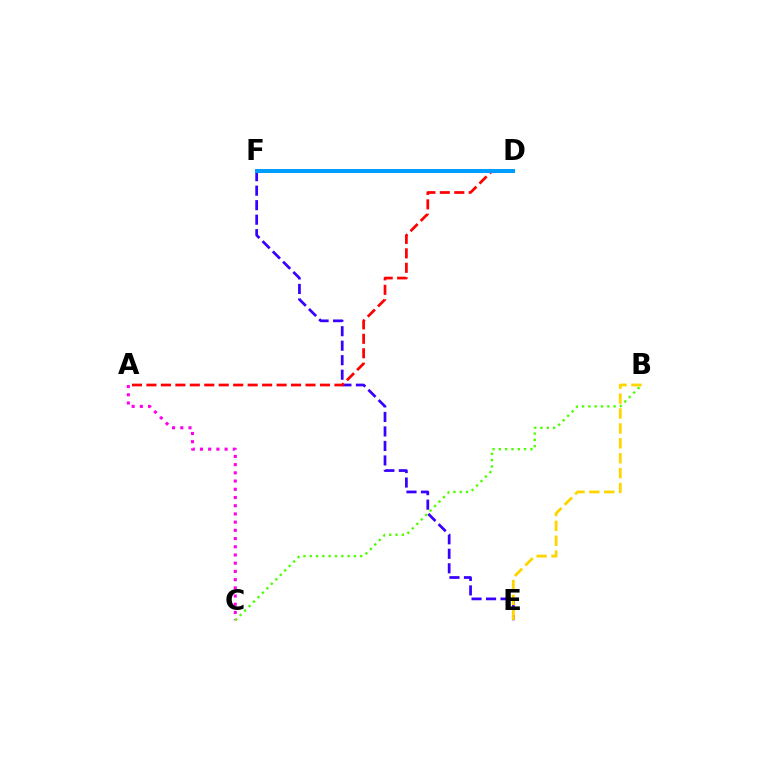{('A', 'C'): [{'color': '#ff00ed', 'line_style': 'dotted', 'thickness': 2.23}], ('E', 'F'): [{'color': '#3700ff', 'line_style': 'dashed', 'thickness': 1.97}], ('D', 'F'): [{'color': '#00ff86', 'line_style': 'solid', 'thickness': 2.53}, {'color': '#009eff', 'line_style': 'solid', 'thickness': 2.85}], ('A', 'D'): [{'color': '#ff0000', 'line_style': 'dashed', 'thickness': 1.96}], ('B', 'E'): [{'color': '#ffd500', 'line_style': 'dashed', 'thickness': 2.02}], ('B', 'C'): [{'color': '#4fff00', 'line_style': 'dotted', 'thickness': 1.71}]}